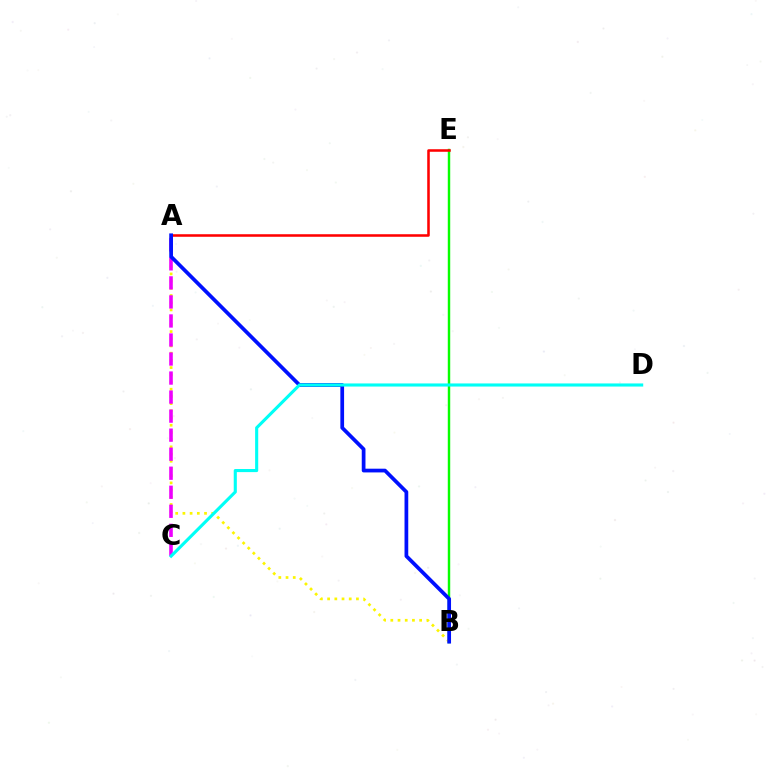{('B', 'E'): [{'color': '#08ff00', 'line_style': 'solid', 'thickness': 1.76}], ('A', 'B'): [{'color': '#fcf500', 'line_style': 'dotted', 'thickness': 1.96}, {'color': '#0010ff', 'line_style': 'solid', 'thickness': 2.68}], ('A', 'E'): [{'color': '#ff0000', 'line_style': 'solid', 'thickness': 1.83}], ('A', 'C'): [{'color': '#ee00ff', 'line_style': 'dashed', 'thickness': 2.59}], ('C', 'D'): [{'color': '#00fff6', 'line_style': 'solid', 'thickness': 2.24}]}